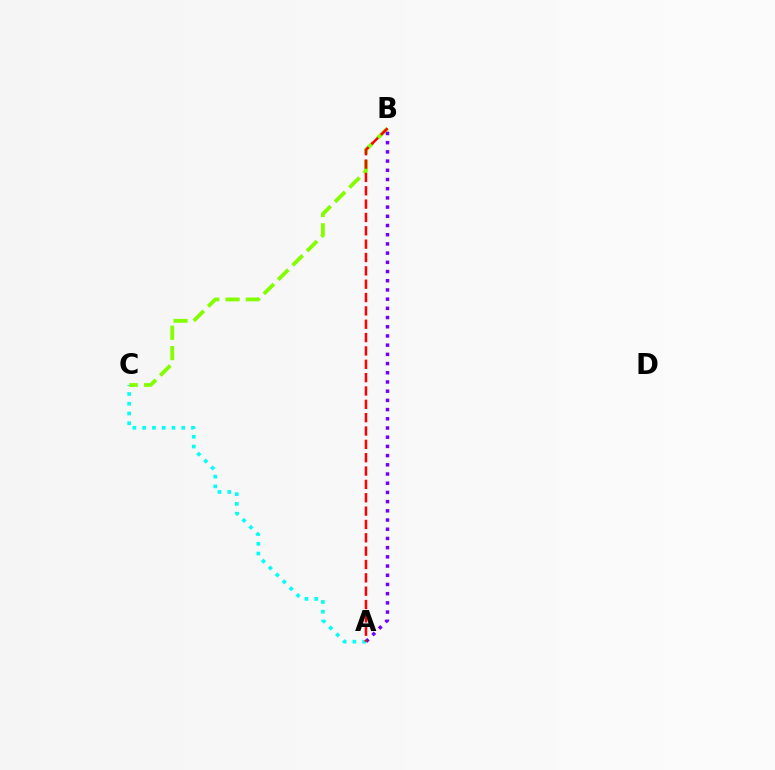{('A', 'C'): [{'color': '#00fff6', 'line_style': 'dotted', 'thickness': 2.65}], ('B', 'C'): [{'color': '#84ff00', 'line_style': 'dashed', 'thickness': 2.76}], ('A', 'B'): [{'color': '#7200ff', 'line_style': 'dotted', 'thickness': 2.5}, {'color': '#ff0000', 'line_style': 'dashed', 'thickness': 1.81}]}